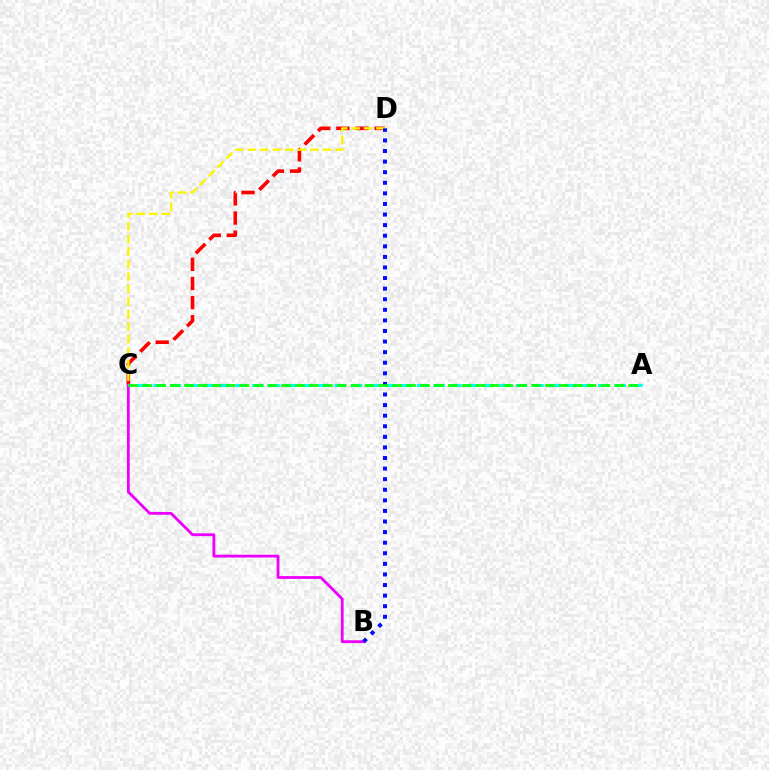{('C', 'D'): [{'color': '#ff0000', 'line_style': 'dashed', 'thickness': 2.6}, {'color': '#fcf500', 'line_style': 'dashed', 'thickness': 1.7}], ('B', 'C'): [{'color': '#ee00ff', 'line_style': 'solid', 'thickness': 2.02}], ('A', 'C'): [{'color': '#00fff6', 'line_style': 'dashed', 'thickness': 2.24}, {'color': '#08ff00', 'line_style': 'dashed', 'thickness': 1.89}], ('B', 'D'): [{'color': '#0010ff', 'line_style': 'dotted', 'thickness': 2.88}]}